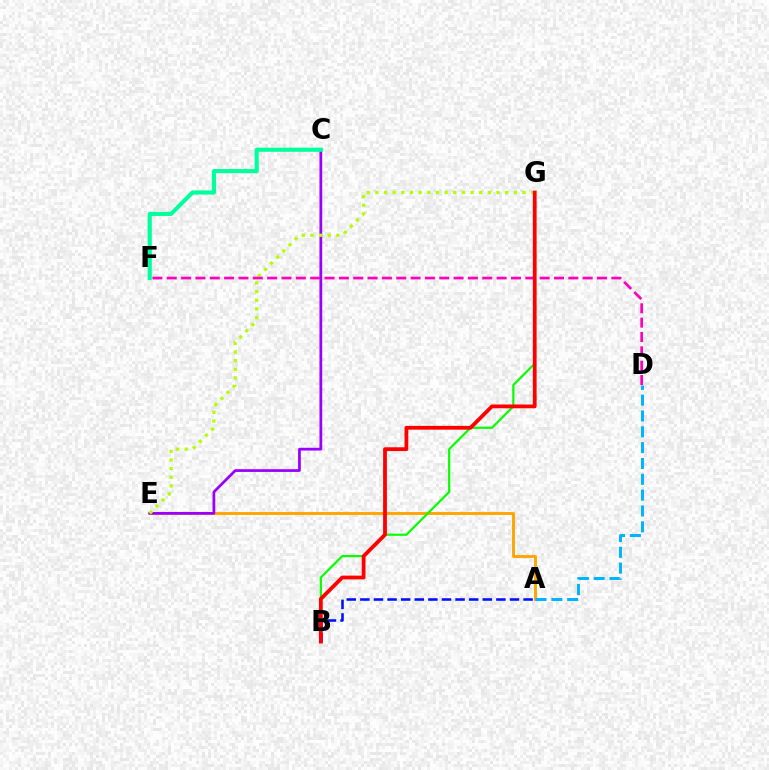{('A', 'E'): [{'color': '#ffa500', 'line_style': 'solid', 'thickness': 2.09}], ('B', 'G'): [{'color': '#08ff00', 'line_style': 'solid', 'thickness': 1.59}, {'color': '#ff0000', 'line_style': 'solid', 'thickness': 2.73}], ('A', 'B'): [{'color': '#0010ff', 'line_style': 'dashed', 'thickness': 1.85}], ('C', 'E'): [{'color': '#9b00ff', 'line_style': 'solid', 'thickness': 1.98}], ('C', 'F'): [{'color': '#00ff9d', 'line_style': 'solid', 'thickness': 2.98}], ('E', 'G'): [{'color': '#b3ff00', 'line_style': 'dotted', 'thickness': 2.35}], ('D', 'F'): [{'color': '#ff00bd', 'line_style': 'dashed', 'thickness': 1.95}], ('A', 'D'): [{'color': '#00b5ff', 'line_style': 'dashed', 'thickness': 2.15}]}